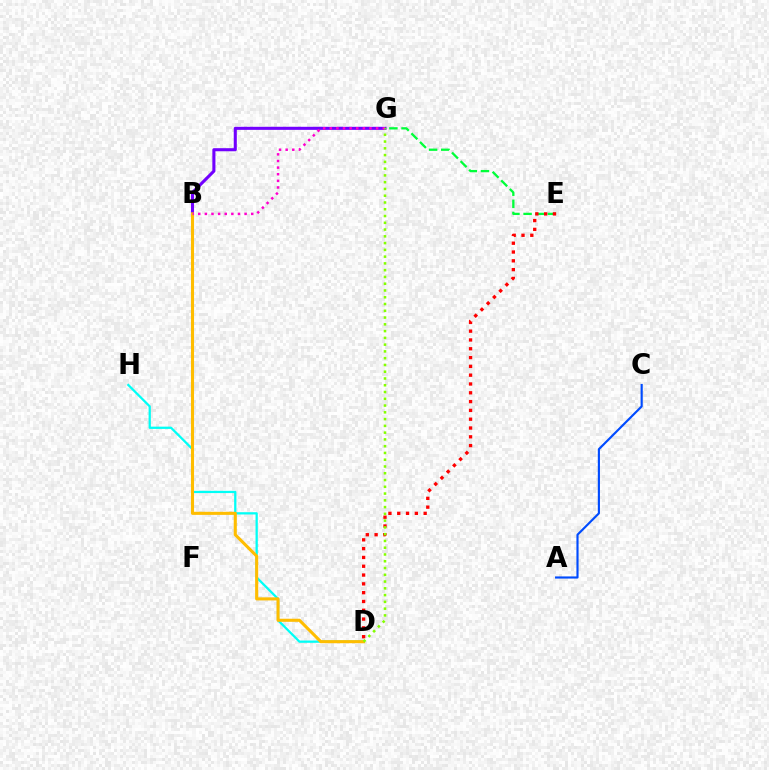{('D', 'H'): [{'color': '#00fff6', 'line_style': 'solid', 'thickness': 1.63}], ('B', 'G'): [{'color': '#7200ff', 'line_style': 'solid', 'thickness': 2.21}, {'color': '#ff00cf', 'line_style': 'dotted', 'thickness': 1.8}], ('E', 'G'): [{'color': '#00ff39', 'line_style': 'dashed', 'thickness': 1.65}], ('D', 'E'): [{'color': '#ff0000', 'line_style': 'dotted', 'thickness': 2.39}], ('B', 'D'): [{'color': '#ffbd00', 'line_style': 'solid', 'thickness': 2.22}], ('A', 'C'): [{'color': '#004bff', 'line_style': 'solid', 'thickness': 1.55}], ('D', 'G'): [{'color': '#84ff00', 'line_style': 'dotted', 'thickness': 1.84}]}